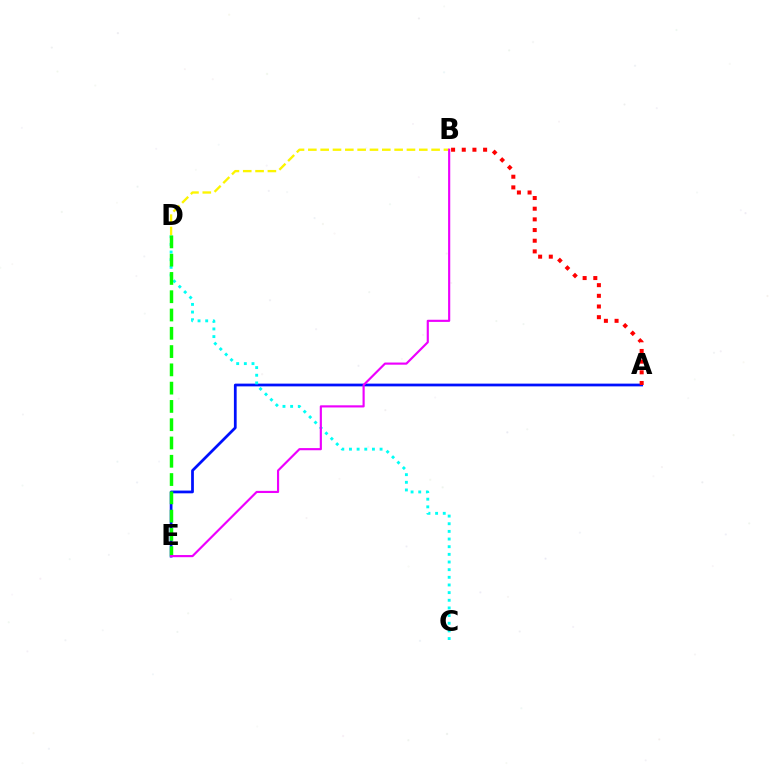{('A', 'E'): [{'color': '#0010ff', 'line_style': 'solid', 'thickness': 1.98}], ('A', 'B'): [{'color': '#ff0000', 'line_style': 'dotted', 'thickness': 2.9}], ('C', 'D'): [{'color': '#00fff6', 'line_style': 'dotted', 'thickness': 2.08}], ('D', 'E'): [{'color': '#08ff00', 'line_style': 'dashed', 'thickness': 2.48}], ('B', 'D'): [{'color': '#fcf500', 'line_style': 'dashed', 'thickness': 1.67}], ('B', 'E'): [{'color': '#ee00ff', 'line_style': 'solid', 'thickness': 1.55}]}